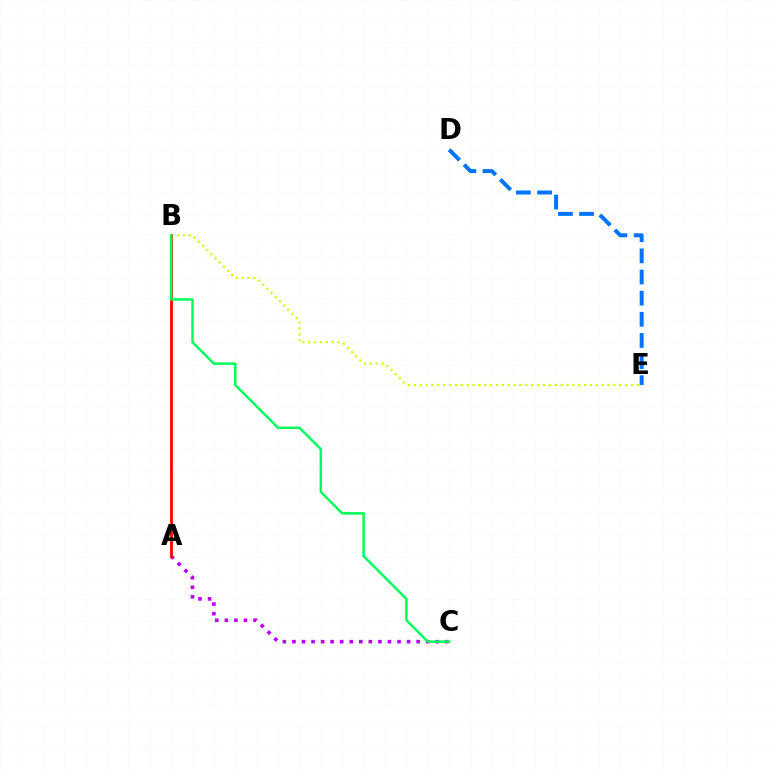{('B', 'E'): [{'color': '#d1ff00', 'line_style': 'dotted', 'thickness': 1.6}], ('D', 'E'): [{'color': '#0074ff', 'line_style': 'dashed', 'thickness': 2.87}], ('A', 'C'): [{'color': '#b900ff', 'line_style': 'dotted', 'thickness': 2.6}], ('A', 'B'): [{'color': '#ff0000', 'line_style': 'solid', 'thickness': 1.99}], ('B', 'C'): [{'color': '#00ff5c', 'line_style': 'solid', 'thickness': 1.78}]}